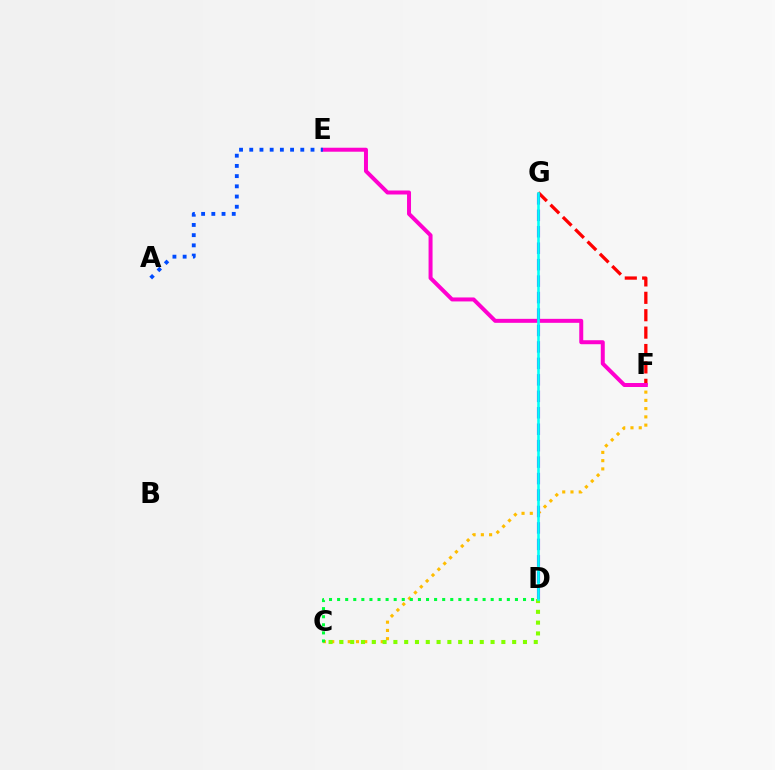{('C', 'F'): [{'color': '#ffbd00', 'line_style': 'dotted', 'thickness': 2.24}], ('F', 'G'): [{'color': '#ff0000', 'line_style': 'dashed', 'thickness': 2.36}], ('E', 'F'): [{'color': '#ff00cf', 'line_style': 'solid', 'thickness': 2.87}], ('D', 'G'): [{'color': '#7200ff', 'line_style': 'dashed', 'thickness': 2.24}, {'color': '#00fff6', 'line_style': 'solid', 'thickness': 1.88}], ('A', 'E'): [{'color': '#004bff', 'line_style': 'dotted', 'thickness': 2.77}], ('C', 'D'): [{'color': '#84ff00', 'line_style': 'dotted', 'thickness': 2.93}, {'color': '#00ff39', 'line_style': 'dotted', 'thickness': 2.2}]}